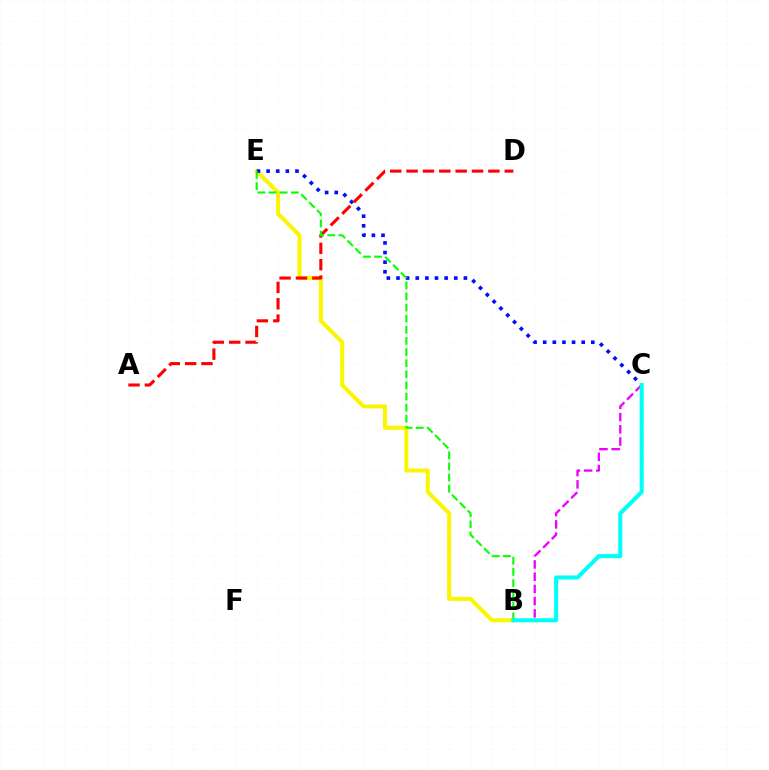{('B', 'E'): [{'color': '#fcf500', 'line_style': 'solid', 'thickness': 2.91}, {'color': '#08ff00', 'line_style': 'dashed', 'thickness': 1.51}], ('C', 'E'): [{'color': '#0010ff', 'line_style': 'dotted', 'thickness': 2.62}], ('A', 'D'): [{'color': '#ff0000', 'line_style': 'dashed', 'thickness': 2.22}], ('B', 'C'): [{'color': '#ee00ff', 'line_style': 'dashed', 'thickness': 1.66}, {'color': '#00fff6', 'line_style': 'solid', 'thickness': 2.93}]}